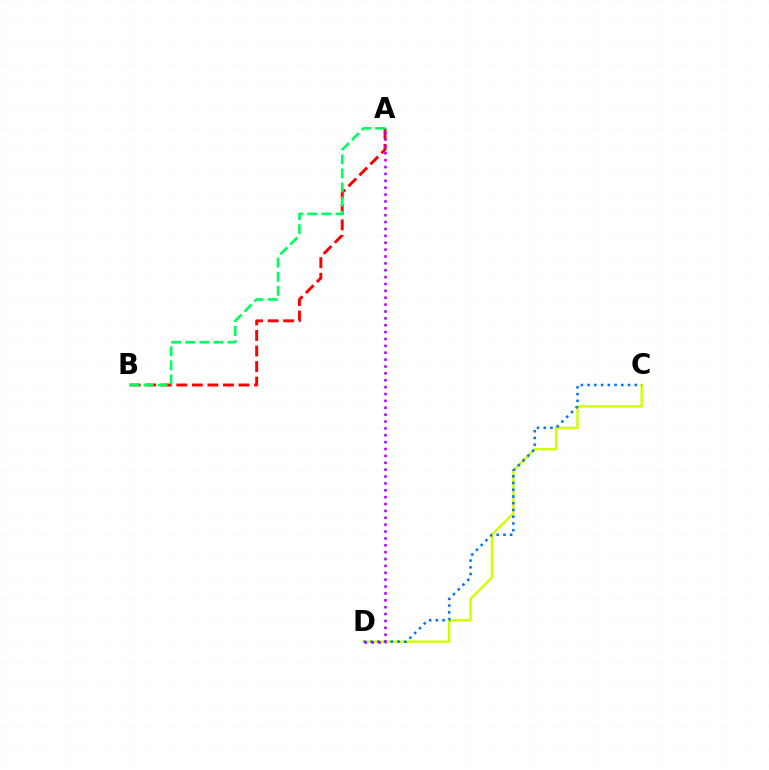{('A', 'B'): [{'color': '#ff0000', 'line_style': 'dashed', 'thickness': 2.11}, {'color': '#00ff5c', 'line_style': 'dashed', 'thickness': 1.91}], ('C', 'D'): [{'color': '#d1ff00', 'line_style': 'solid', 'thickness': 1.75}, {'color': '#0074ff', 'line_style': 'dotted', 'thickness': 1.83}], ('A', 'D'): [{'color': '#b900ff', 'line_style': 'dotted', 'thickness': 1.87}]}